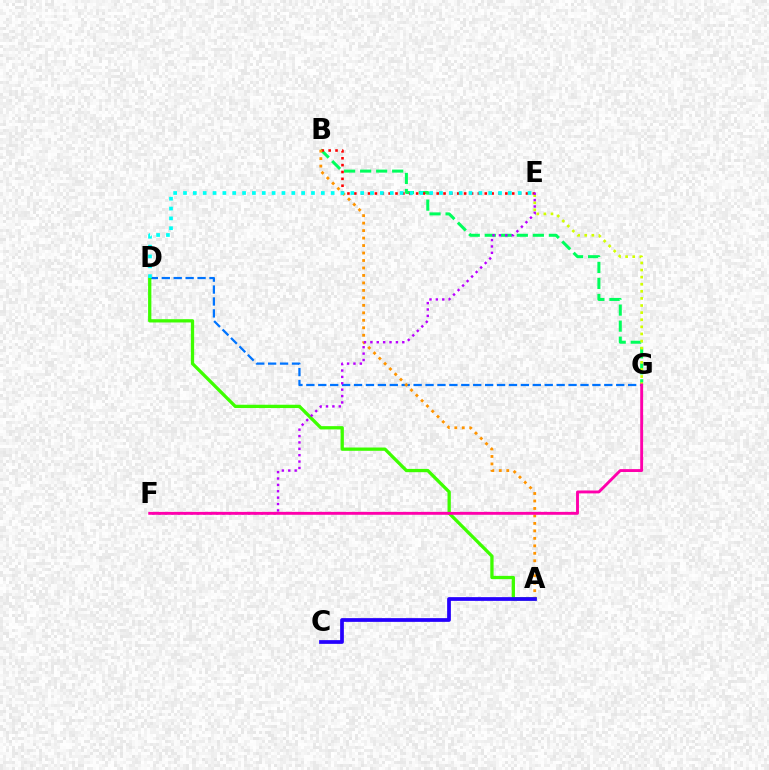{('B', 'G'): [{'color': '#00ff5c', 'line_style': 'dashed', 'thickness': 2.18}], ('D', 'G'): [{'color': '#0074ff', 'line_style': 'dashed', 'thickness': 1.62}], ('B', 'E'): [{'color': '#ff0000', 'line_style': 'dotted', 'thickness': 1.87}], ('A', 'B'): [{'color': '#ff9400', 'line_style': 'dotted', 'thickness': 2.03}], ('A', 'D'): [{'color': '#3dff00', 'line_style': 'solid', 'thickness': 2.36}], ('E', 'G'): [{'color': '#d1ff00', 'line_style': 'dotted', 'thickness': 1.93}], ('A', 'C'): [{'color': '#2500ff', 'line_style': 'solid', 'thickness': 2.69}], ('E', 'F'): [{'color': '#b900ff', 'line_style': 'dotted', 'thickness': 1.73}], ('F', 'G'): [{'color': '#ff00ac', 'line_style': 'solid', 'thickness': 2.08}], ('D', 'E'): [{'color': '#00fff6', 'line_style': 'dotted', 'thickness': 2.67}]}